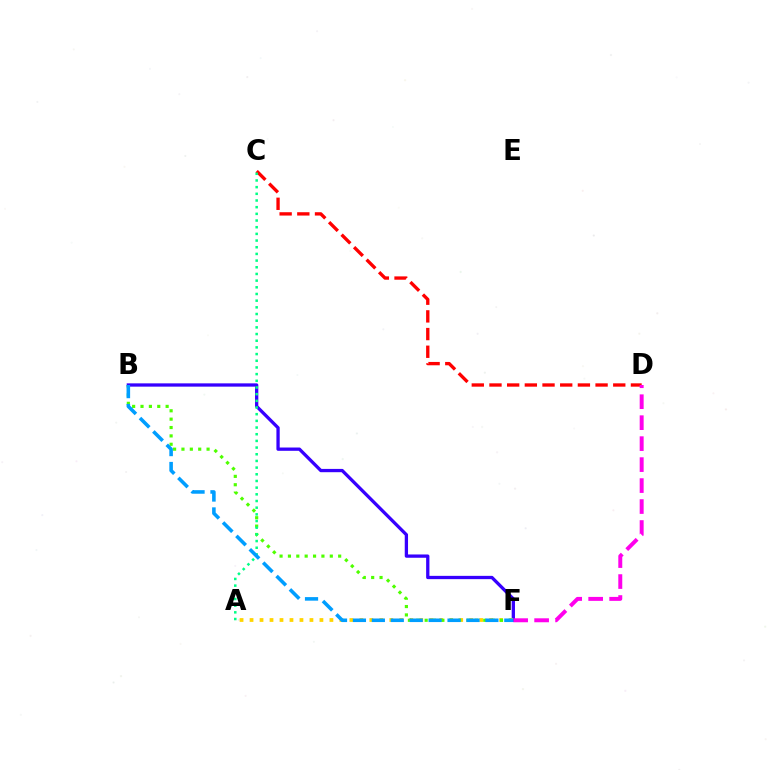{('C', 'D'): [{'color': '#ff0000', 'line_style': 'dashed', 'thickness': 2.4}], ('B', 'F'): [{'color': '#3700ff', 'line_style': 'solid', 'thickness': 2.37}, {'color': '#4fff00', 'line_style': 'dotted', 'thickness': 2.27}, {'color': '#009eff', 'line_style': 'dashed', 'thickness': 2.57}], ('A', 'F'): [{'color': '#ffd500', 'line_style': 'dotted', 'thickness': 2.71}], ('D', 'F'): [{'color': '#ff00ed', 'line_style': 'dashed', 'thickness': 2.85}], ('A', 'C'): [{'color': '#00ff86', 'line_style': 'dotted', 'thickness': 1.81}]}